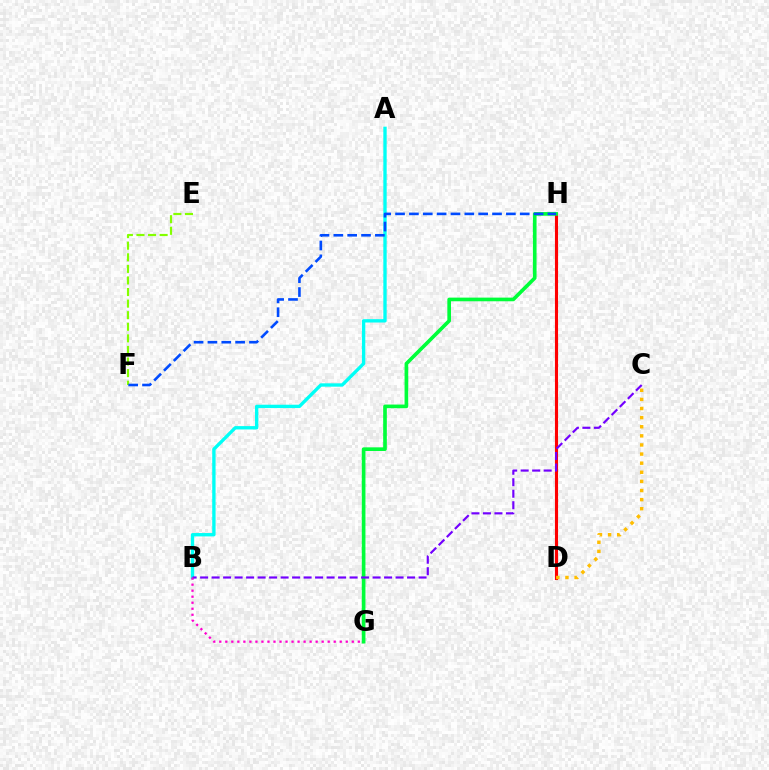{('D', 'H'): [{'color': '#ff0000', 'line_style': 'solid', 'thickness': 2.24}], ('C', 'D'): [{'color': '#ffbd00', 'line_style': 'dotted', 'thickness': 2.48}], ('G', 'H'): [{'color': '#00ff39', 'line_style': 'solid', 'thickness': 2.63}], ('E', 'F'): [{'color': '#84ff00', 'line_style': 'dashed', 'thickness': 1.57}], ('A', 'B'): [{'color': '#00fff6', 'line_style': 'solid', 'thickness': 2.41}], ('B', 'C'): [{'color': '#7200ff', 'line_style': 'dashed', 'thickness': 1.56}], ('F', 'H'): [{'color': '#004bff', 'line_style': 'dashed', 'thickness': 1.88}], ('B', 'G'): [{'color': '#ff00cf', 'line_style': 'dotted', 'thickness': 1.64}]}